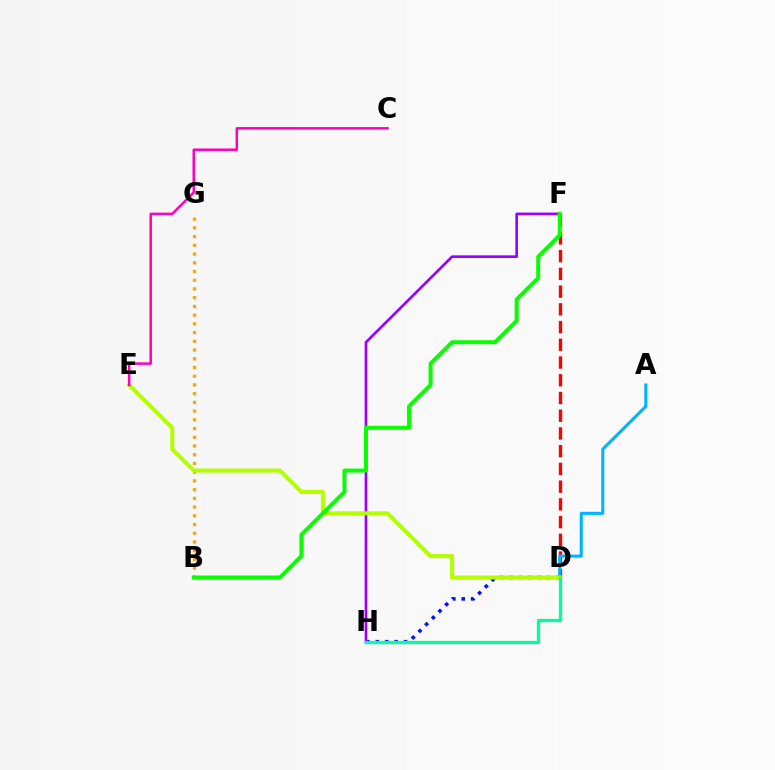{('D', 'F'): [{'color': '#ff0000', 'line_style': 'dashed', 'thickness': 2.41}], ('B', 'G'): [{'color': '#ffa500', 'line_style': 'dotted', 'thickness': 2.37}], ('D', 'H'): [{'color': '#0010ff', 'line_style': 'dotted', 'thickness': 2.56}, {'color': '#00ff9d', 'line_style': 'solid', 'thickness': 2.35}], ('F', 'H'): [{'color': '#9b00ff', 'line_style': 'solid', 'thickness': 1.92}], ('A', 'D'): [{'color': '#00b5ff', 'line_style': 'solid', 'thickness': 2.21}], ('D', 'E'): [{'color': '#b3ff00', 'line_style': 'solid', 'thickness': 2.9}], ('B', 'F'): [{'color': '#08ff00', 'line_style': 'solid', 'thickness': 2.86}], ('C', 'E'): [{'color': '#ff00bd', 'line_style': 'solid', 'thickness': 1.81}]}